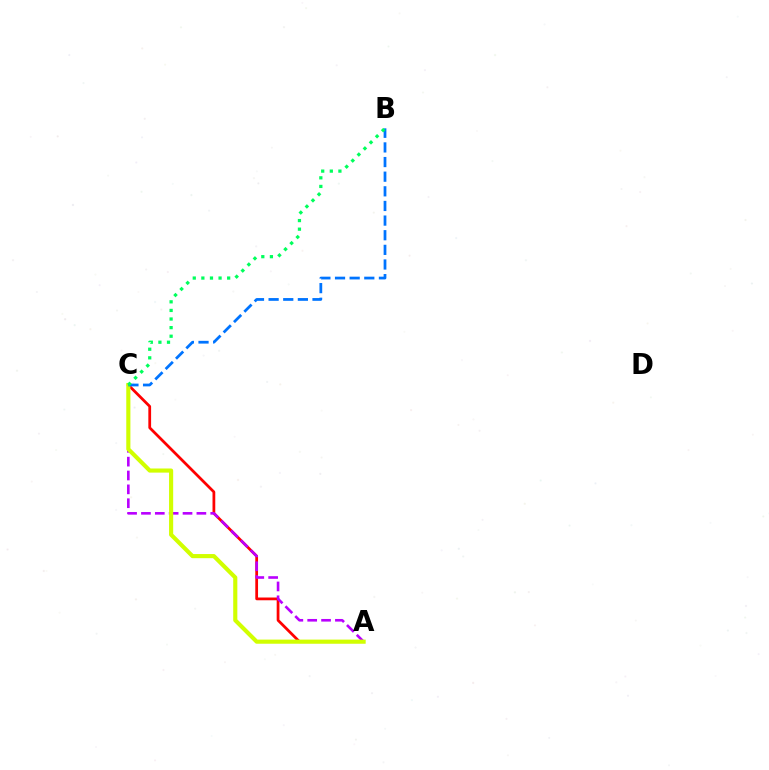{('A', 'C'): [{'color': '#ff0000', 'line_style': 'solid', 'thickness': 1.98}, {'color': '#b900ff', 'line_style': 'dashed', 'thickness': 1.88}, {'color': '#d1ff00', 'line_style': 'solid', 'thickness': 2.97}], ('B', 'C'): [{'color': '#0074ff', 'line_style': 'dashed', 'thickness': 1.99}, {'color': '#00ff5c', 'line_style': 'dotted', 'thickness': 2.34}]}